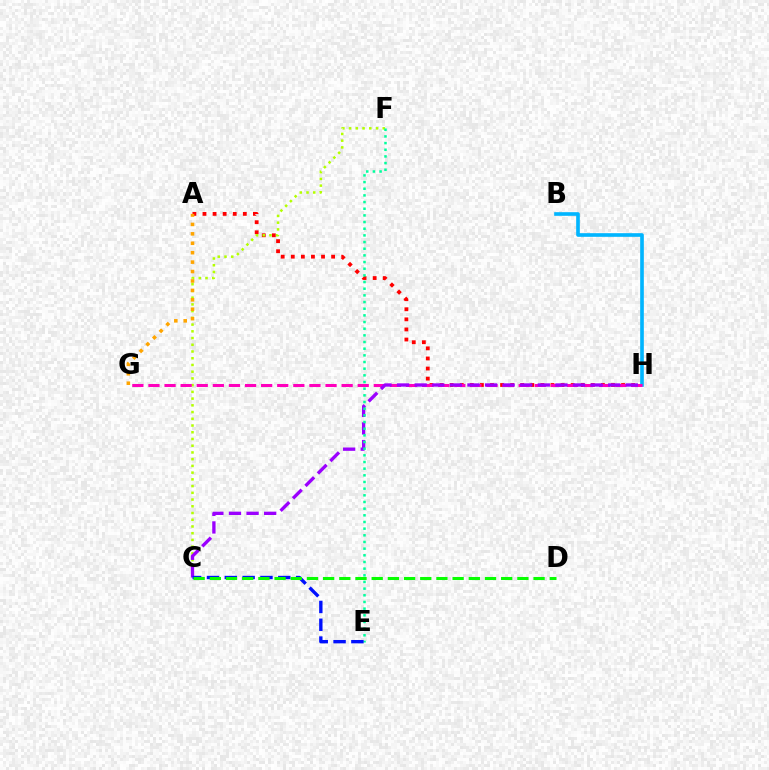{('A', 'H'): [{'color': '#ff0000', 'line_style': 'dotted', 'thickness': 2.74}], ('B', 'H'): [{'color': '#00b5ff', 'line_style': 'solid', 'thickness': 2.62}], ('C', 'F'): [{'color': '#b3ff00', 'line_style': 'dotted', 'thickness': 1.83}], ('G', 'H'): [{'color': '#ff00bd', 'line_style': 'dashed', 'thickness': 2.19}], ('A', 'G'): [{'color': '#ffa500', 'line_style': 'dotted', 'thickness': 2.56}], ('C', 'H'): [{'color': '#9b00ff', 'line_style': 'dashed', 'thickness': 2.39}], ('E', 'F'): [{'color': '#00ff9d', 'line_style': 'dotted', 'thickness': 1.81}], ('C', 'E'): [{'color': '#0010ff', 'line_style': 'dashed', 'thickness': 2.42}], ('C', 'D'): [{'color': '#08ff00', 'line_style': 'dashed', 'thickness': 2.2}]}